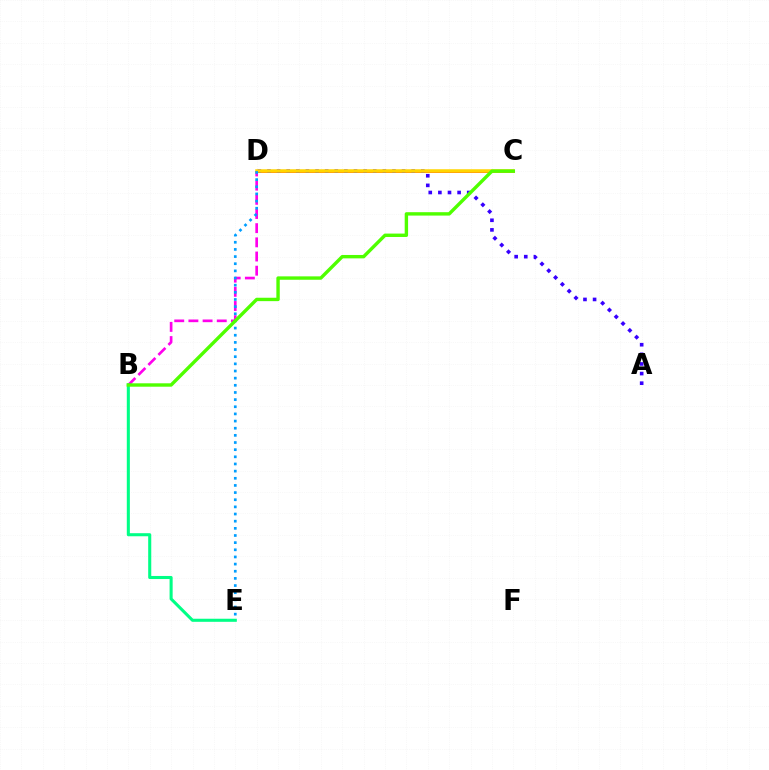{('C', 'D'): [{'color': '#ff0000', 'line_style': 'solid', 'thickness': 1.97}, {'color': '#ffd500', 'line_style': 'solid', 'thickness': 2.52}], ('B', 'D'): [{'color': '#ff00ed', 'line_style': 'dashed', 'thickness': 1.93}], ('A', 'D'): [{'color': '#3700ff', 'line_style': 'dotted', 'thickness': 2.61}], ('D', 'E'): [{'color': '#009eff', 'line_style': 'dotted', 'thickness': 1.94}], ('B', 'E'): [{'color': '#00ff86', 'line_style': 'solid', 'thickness': 2.21}], ('B', 'C'): [{'color': '#4fff00', 'line_style': 'solid', 'thickness': 2.44}]}